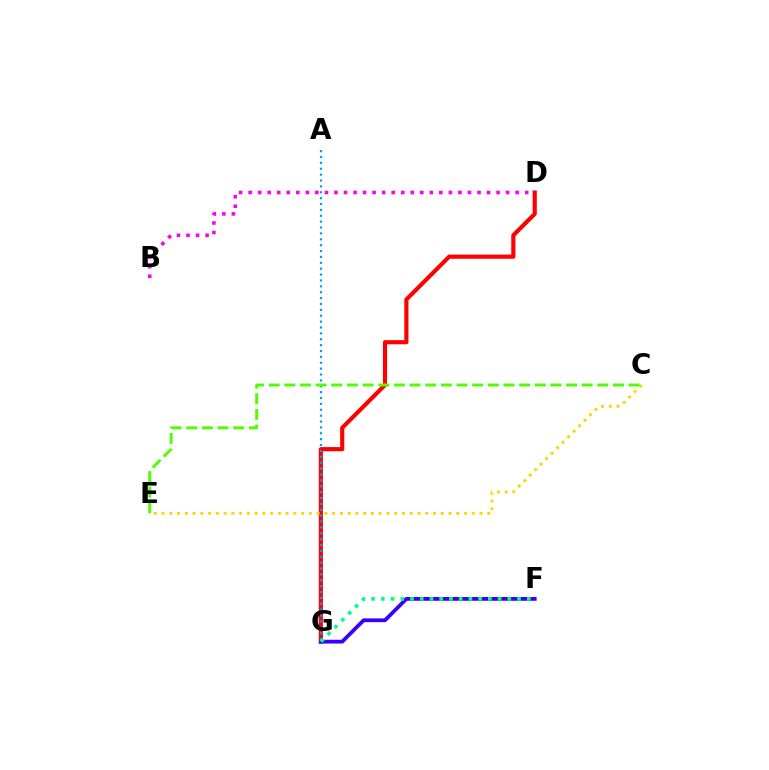{('B', 'D'): [{'color': '#ff00ed', 'line_style': 'dotted', 'thickness': 2.59}], ('D', 'G'): [{'color': '#ff0000', 'line_style': 'solid', 'thickness': 2.99}], ('F', 'G'): [{'color': '#3700ff', 'line_style': 'solid', 'thickness': 2.72}, {'color': '#00ff86', 'line_style': 'dotted', 'thickness': 2.64}], ('C', 'E'): [{'color': '#ffd500', 'line_style': 'dotted', 'thickness': 2.11}, {'color': '#4fff00', 'line_style': 'dashed', 'thickness': 2.13}], ('A', 'G'): [{'color': '#009eff', 'line_style': 'dotted', 'thickness': 1.6}]}